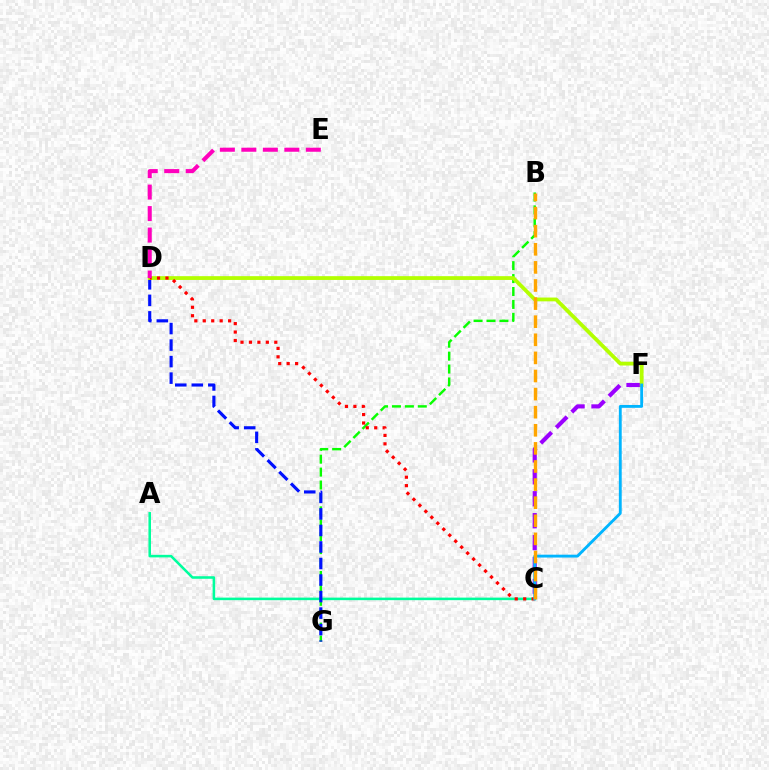{('C', 'F'): [{'color': '#9b00ff', 'line_style': 'dashed', 'thickness': 2.98}, {'color': '#00b5ff', 'line_style': 'solid', 'thickness': 2.06}], ('B', 'G'): [{'color': '#08ff00', 'line_style': 'dashed', 'thickness': 1.76}], ('A', 'C'): [{'color': '#00ff9d', 'line_style': 'solid', 'thickness': 1.84}], ('D', 'G'): [{'color': '#0010ff', 'line_style': 'dashed', 'thickness': 2.25}], ('D', 'F'): [{'color': '#b3ff00', 'line_style': 'solid', 'thickness': 2.73}], ('C', 'D'): [{'color': '#ff0000', 'line_style': 'dotted', 'thickness': 2.29}], ('B', 'C'): [{'color': '#ffa500', 'line_style': 'dashed', 'thickness': 2.46}], ('D', 'E'): [{'color': '#ff00bd', 'line_style': 'dashed', 'thickness': 2.92}]}